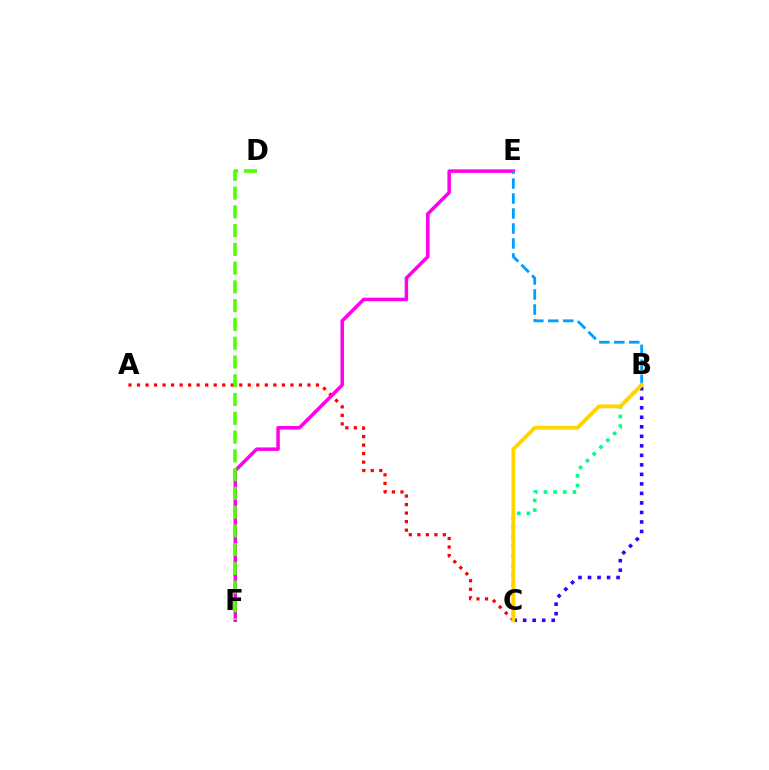{('A', 'C'): [{'color': '#ff0000', 'line_style': 'dotted', 'thickness': 2.32}], ('B', 'C'): [{'color': '#3700ff', 'line_style': 'dotted', 'thickness': 2.59}, {'color': '#00ff86', 'line_style': 'dotted', 'thickness': 2.62}, {'color': '#ffd500', 'line_style': 'solid', 'thickness': 2.77}], ('E', 'F'): [{'color': '#ff00ed', 'line_style': 'solid', 'thickness': 2.52}], ('B', 'E'): [{'color': '#009eff', 'line_style': 'dashed', 'thickness': 2.03}], ('D', 'F'): [{'color': '#4fff00', 'line_style': 'dashed', 'thickness': 2.55}]}